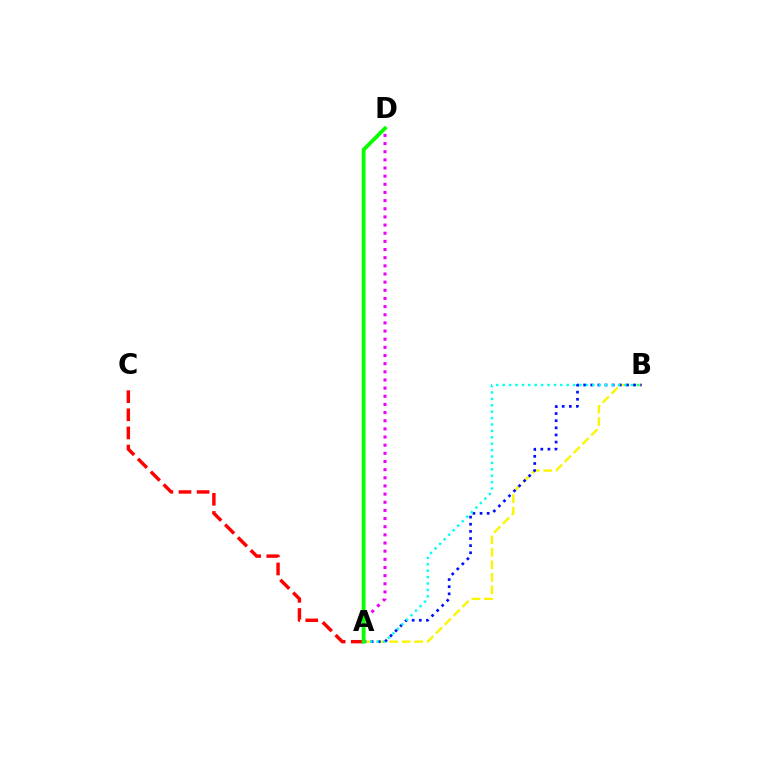{('A', 'B'): [{'color': '#fcf500', 'line_style': 'dashed', 'thickness': 1.7}, {'color': '#0010ff', 'line_style': 'dotted', 'thickness': 1.94}, {'color': '#00fff6', 'line_style': 'dotted', 'thickness': 1.74}], ('A', 'D'): [{'color': '#ee00ff', 'line_style': 'dotted', 'thickness': 2.21}, {'color': '#08ff00', 'line_style': 'solid', 'thickness': 2.75}], ('A', 'C'): [{'color': '#ff0000', 'line_style': 'dashed', 'thickness': 2.46}]}